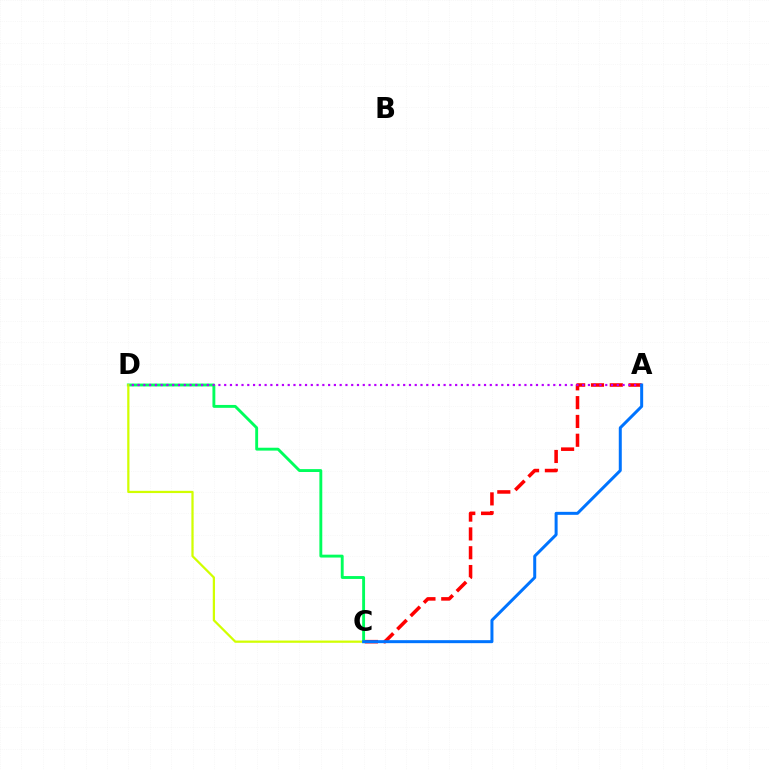{('A', 'C'): [{'color': '#ff0000', 'line_style': 'dashed', 'thickness': 2.56}, {'color': '#0074ff', 'line_style': 'solid', 'thickness': 2.16}], ('C', 'D'): [{'color': '#00ff5c', 'line_style': 'solid', 'thickness': 2.07}, {'color': '#d1ff00', 'line_style': 'solid', 'thickness': 1.61}], ('A', 'D'): [{'color': '#b900ff', 'line_style': 'dotted', 'thickness': 1.57}]}